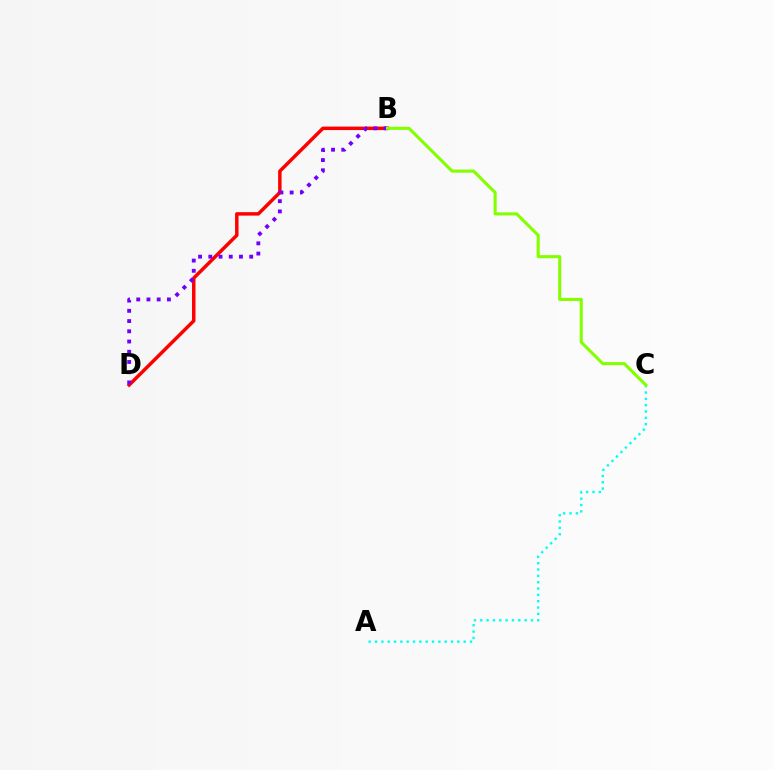{('B', 'D'): [{'color': '#ff0000', 'line_style': 'solid', 'thickness': 2.5}, {'color': '#7200ff', 'line_style': 'dotted', 'thickness': 2.78}], ('A', 'C'): [{'color': '#00fff6', 'line_style': 'dotted', 'thickness': 1.72}], ('B', 'C'): [{'color': '#84ff00', 'line_style': 'solid', 'thickness': 2.23}]}